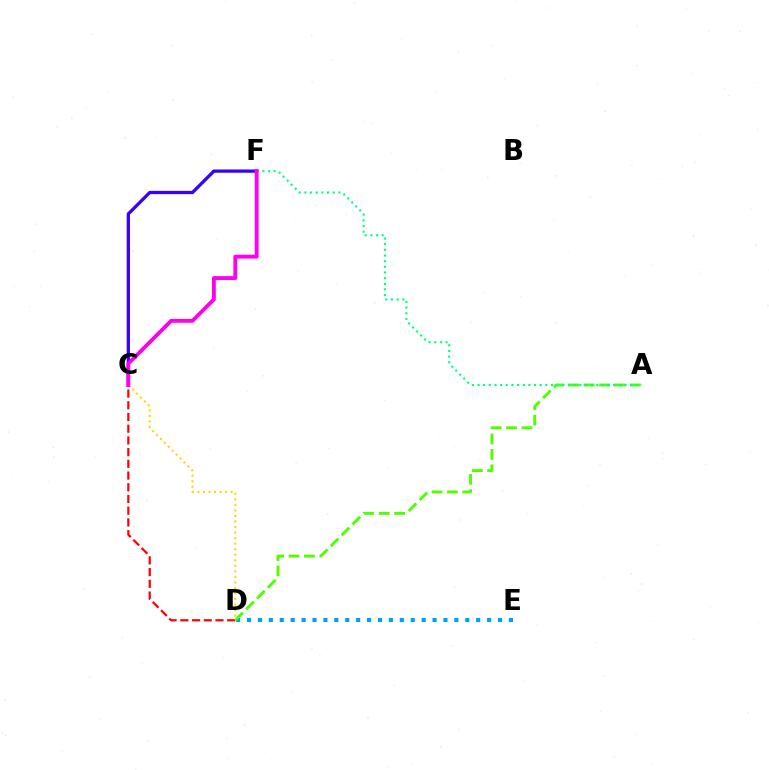{('C', 'D'): [{'color': '#ffd500', 'line_style': 'dotted', 'thickness': 1.5}, {'color': '#ff0000', 'line_style': 'dashed', 'thickness': 1.59}], ('D', 'E'): [{'color': '#009eff', 'line_style': 'dotted', 'thickness': 2.96}], ('A', 'D'): [{'color': '#4fff00', 'line_style': 'dashed', 'thickness': 2.09}], ('C', 'F'): [{'color': '#3700ff', 'line_style': 'solid', 'thickness': 2.36}, {'color': '#ff00ed', 'line_style': 'solid', 'thickness': 2.78}], ('A', 'F'): [{'color': '#00ff86', 'line_style': 'dotted', 'thickness': 1.54}]}